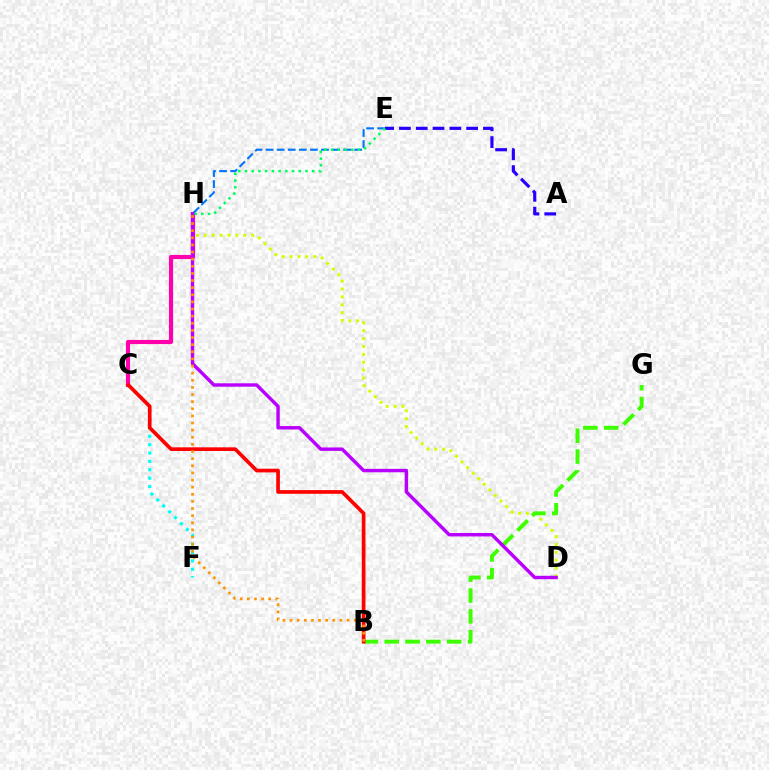{('A', 'E'): [{'color': '#2500ff', 'line_style': 'dashed', 'thickness': 2.28}], ('C', 'F'): [{'color': '#00fff6', 'line_style': 'dotted', 'thickness': 2.27}], ('C', 'H'): [{'color': '#ff00ac', 'line_style': 'solid', 'thickness': 2.97}], ('E', 'H'): [{'color': '#0074ff', 'line_style': 'dashed', 'thickness': 1.5}, {'color': '#00ff5c', 'line_style': 'dotted', 'thickness': 1.83}], ('D', 'H'): [{'color': '#d1ff00', 'line_style': 'dotted', 'thickness': 2.14}, {'color': '#b900ff', 'line_style': 'solid', 'thickness': 2.47}], ('B', 'G'): [{'color': '#3dff00', 'line_style': 'dashed', 'thickness': 2.83}], ('B', 'C'): [{'color': '#ff0000', 'line_style': 'solid', 'thickness': 2.65}], ('B', 'H'): [{'color': '#ff9400', 'line_style': 'dotted', 'thickness': 1.94}]}